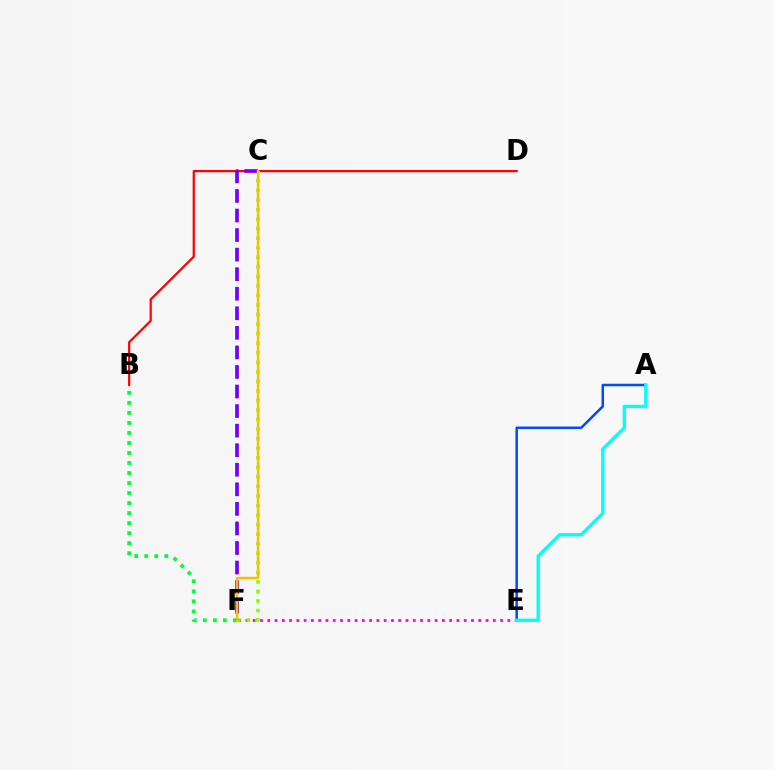{('E', 'F'): [{'color': '#ff00cf', 'line_style': 'dotted', 'thickness': 1.98}], ('B', 'F'): [{'color': '#00ff39', 'line_style': 'dotted', 'thickness': 2.72}], ('B', 'D'): [{'color': '#ff0000', 'line_style': 'solid', 'thickness': 1.6}], ('C', 'F'): [{'color': '#84ff00', 'line_style': 'dotted', 'thickness': 2.59}, {'color': '#7200ff', 'line_style': 'dashed', 'thickness': 2.66}, {'color': '#ffbd00', 'line_style': 'solid', 'thickness': 1.74}], ('A', 'E'): [{'color': '#004bff', 'line_style': 'solid', 'thickness': 1.82}, {'color': '#00fff6', 'line_style': 'solid', 'thickness': 2.4}]}